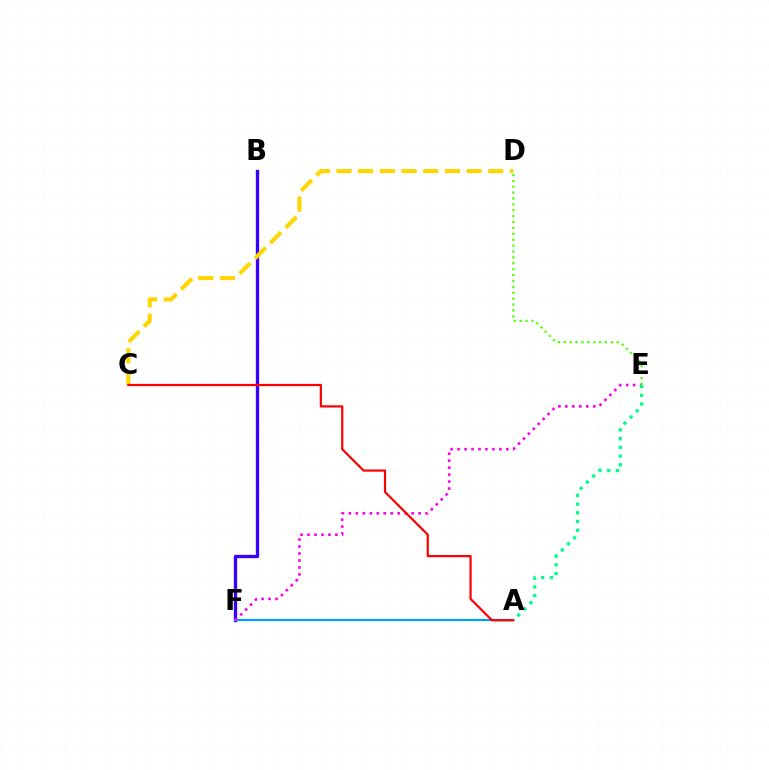{('B', 'F'): [{'color': '#3700ff', 'line_style': 'solid', 'thickness': 2.4}], ('A', 'F'): [{'color': '#009eff', 'line_style': 'solid', 'thickness': 1.59}], ('E', 'F'): [{'color': '#ff00ed', 'line_style': 'dotted', 'thickness': 1.89}], ('A', 'E'): [{'color': '#00ff86', 'line_style': 'dotted', 'thickness': 2.36}], ('C', 'D'): [{'color': '#ffd500', 'line_style': 'dashed', 'thickness': 2.94}], ('D', 'E'): [{'color': '#4fff00', 'line_style': 'dotted', 'thickness': 1.6}], ('A', 'C'): [{'color': '#ff0000', 'line_style': 'solid', 'thickness': 1.58}]}